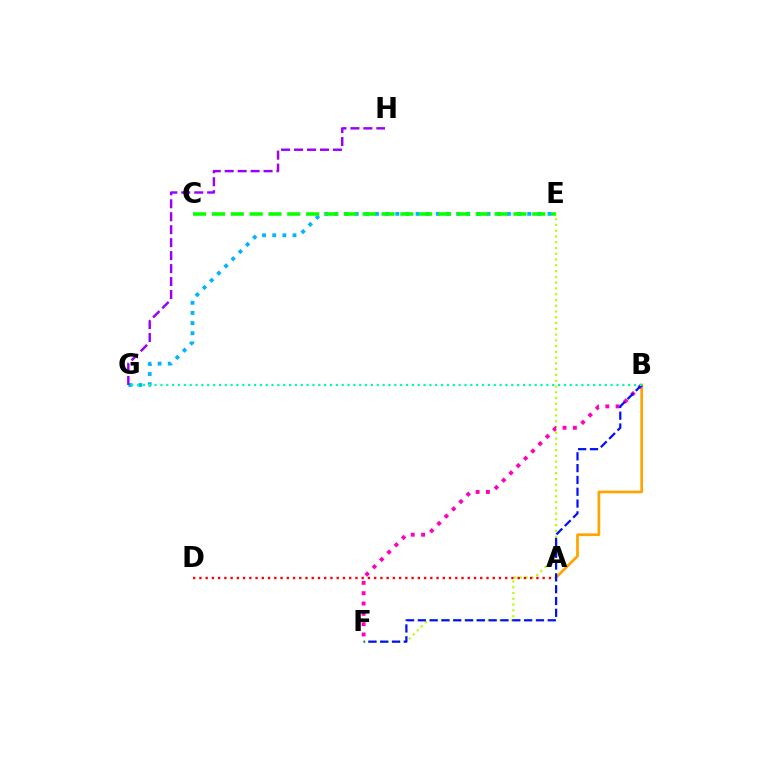{('E', 'G'): [{'color': '#00b5ff', 'line_style': 'dotted', 'thickness': 2.76}], ('C', 'E'): [{'color': '#08ff00', 'line_style': 'dashed', 'thickness': 2.56}], ('A', 'B'): [{'color': '#ffa500', 'line_style': 'solid', 'thickness': 1.96}], ('E', 'F'): [{'color': '#b3ff00', 'line_style': 'dotted', 'thickness': 1.57}], ('G', 'H'): [{'color': '#9b00ff', 'line_style': 'dashed', 'thickness': 1.76}], ('B', 'F'): [{'color': '#ff00bd', 'line_style': 'dotted', 'thickness': 2.8}, {'color': '#0010ff', 'line_style': 'dashed', 'thickness': 1.6}], ('A', 'D'): [{'color': '#ff0000', 'line_style': 'dotted', 'thickness': 1.7}], ('B', 'G'): [{'color': '#00ff9d', 'line_style': 'dotted', 'thickness': 1.59}]}